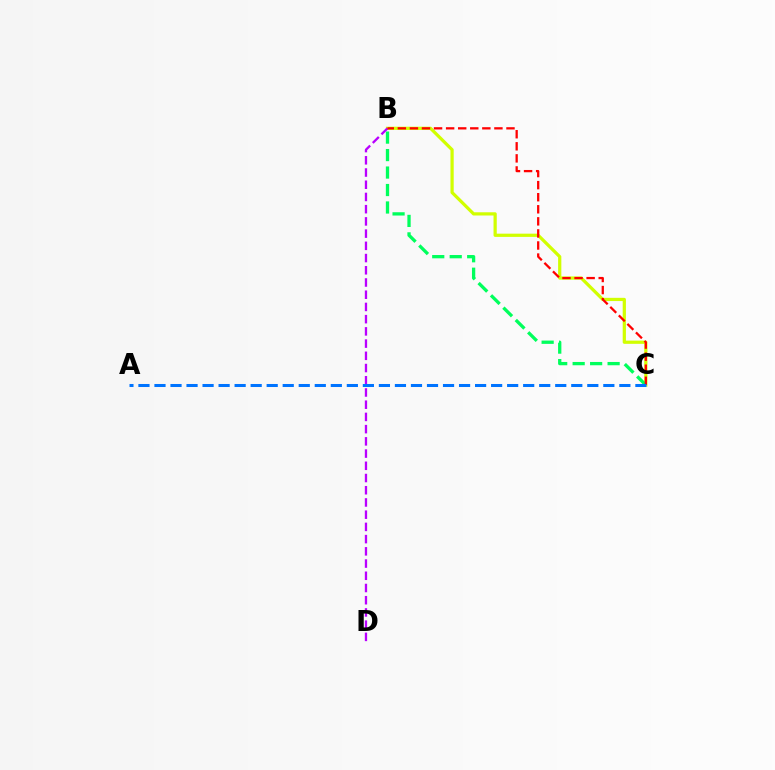{('B', 'C'): [{'color': '#d1ff00', 'line_style': 'solid', 'thickness': 2.32}, {'color': '#00ff5c', 'line_style': 'dashed', 'thickness': 2.37}, {'color': '#ff0000', 'line_style': 'dashed', 'thickness': 1.64}], ('B', 'D'): [{'color': '#b900ff', 'line_style': 'dashed', 'thickness': 1.66}], ('A', 'C'): [{'color': '#0074ff', 'line_style': 'dashed', 'thickness': 2.18}]}